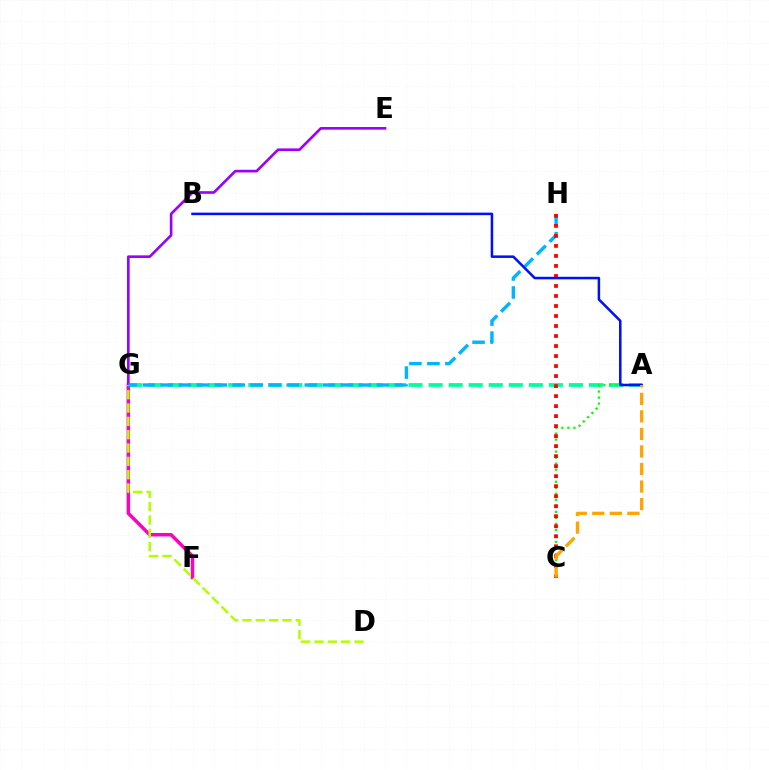{('A', 'G'): [{'color': '#00ff9d', 'line_style': 'dashed', 'thickness': 2.72}], ('F', 'G'): [{'color': '#ff00bd', 'line_style': 'solid', 'thickness': 2.5}], ('E', 'G'): [{'color': '#9b00ff', 'line_style': 'solid', 'thickness': 1.9}], ('D', 'G'): [{'color': '#b3ff00', 'line_style': 'dashed', 'thickness': 1.81}], ('G', 'H'): [{'color': '#00b5ff', 'line_style': 'dashed', 'thickness': 2.45}], ('A', 'C'): [{'color': '#08ff00', 'line_style': 'dotted', 'thickness': 1.64}, {'color': '#ffa500', 'line_style': 'dashed', 'thickness': 2.38}], ('C', 'H'): [{'color': '#ff0000', 'line_style': 'dotted', 'thickness': 2.72}], ('A', 'B'): [{'color': '#0010ff', 'line_style': 'solid', 'thickness': 1.82}]}